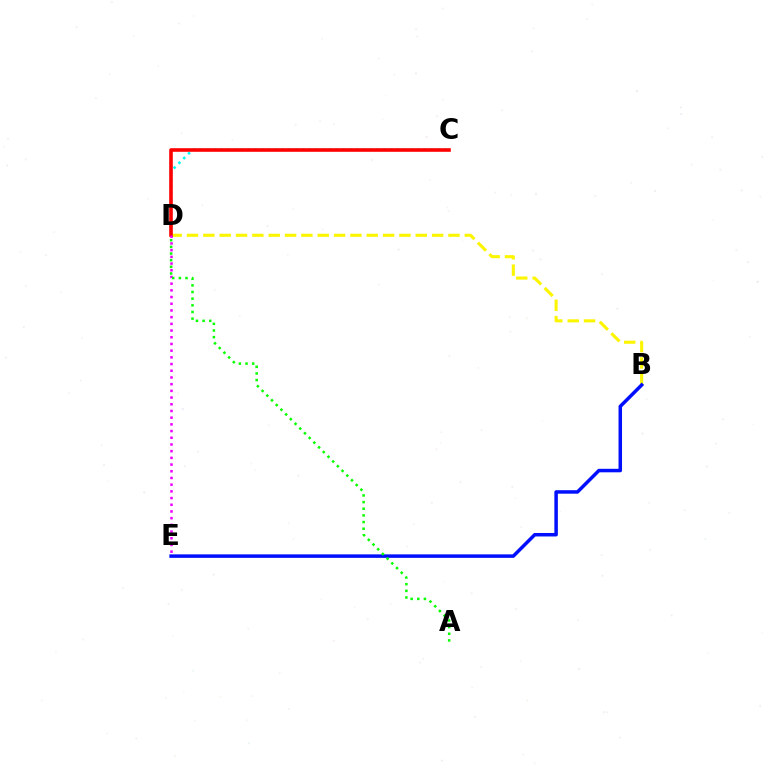{('B', 'D'): [{'color': '#fcf500', 'line_style': 'dashed', 'thickness': 2.22}], ('C', 'D'): [{'color': '#00fff6', 'line_style': 'dotted', 'thickness': 1.84}, {'color': '#ff0000', 'line_style': 'solid', 'thickness': 2.59}], ('B', 'E'): [{'color': '#0010ff', 'line_style': 'solid', 'thickness': 2.51}], ('D', 'E'): [{'color': '#ee00ff', 'line_style': 'dotted', 'thickness': 1.82}], ('A', 'D'): [{'color': '#08ff00', 'line_style': 'dotted', 'thickness': 1.81}]}